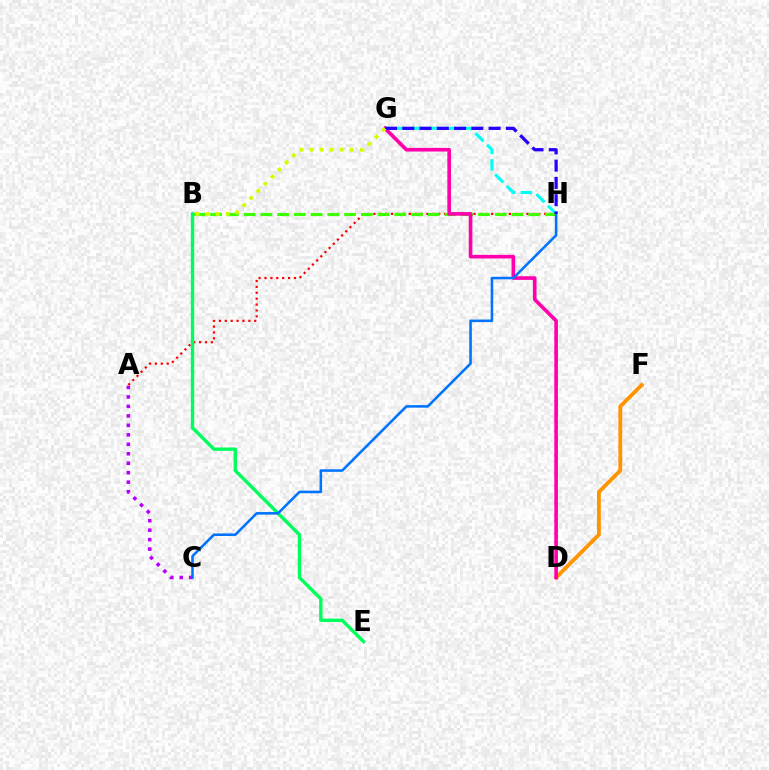{('A', 'H'): [{'color': '#ff0000', 'line_style': 'dotted', 'thickness': 1.6}], ('A', 'C'): [{'color': '#b900ff', 'line_style': 'dotted', 'thickness': 2.57}], ('G', 'H'): [{'color': '#00fff6', 'line_style': 'dashed', 'thickness': 2.24}, {'color': '#2500ff', 'line_style': 'dashed', 'thickness': 2.34}], ('B', 'H'): [{'color': '#3dff00', 'line_style': 'dashed', 'thickness': 2.27}], ('B', 'E'): [{'color': '#00ff5c', 'line_style': 'solid', 'thickness': 2.44}], ('D', 'F'): [{'color': '#ff9400', 'line_style': 'solid', 'thickness': 2.74}], ('D', 'G'): [{'color': '#ff00ac', 'line_style': 'solid', 'thickness': 2.61}], ('C', 'H'): [{'color': '#0074ff', 'line_style': 'solid', 'thickness': 1.85}], ('B', 'G'): [{'color': '#d1ff00', 'line_style': 'dotted', 'thickness': 2.73}]}